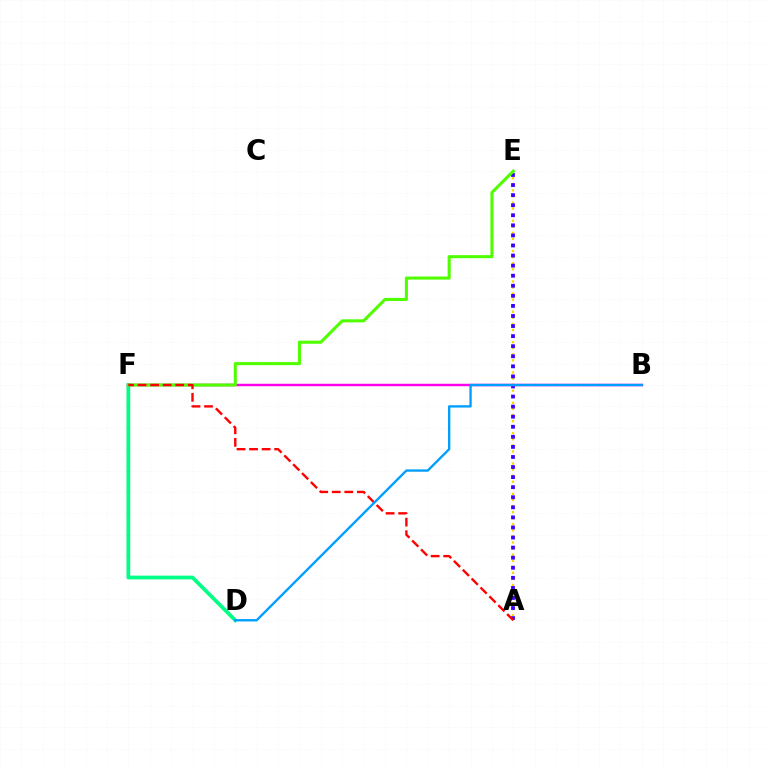{('A', 'E'): [{'color': '#ffd500', 'line_style': 'dotted', 'thickness': 1.65}, {'color': '#3700ff', 'line_style': 'dotted', 'thickness': 2.74}], ('D', 'F'): [{'color': '#00ff86', 'line_style': 'solid', 'thickness': 2.69}], ('B', 'F'): [{'color': '#ff00ed', 'line_style': 'solid', 'thickness': 1.77}], ('E', 'F'): [{'color': '#4fff00', 'line_style': 'solid', 'thickness': 2.21}], ('A', 'F'): [{'color': '#ff0000', 'line_style': 'dashed', 'thickness': 1.7}], ('B', 'D'): [{'color': '#009eff', 'line_style': 'solid', 'thickness': 1.69}]}